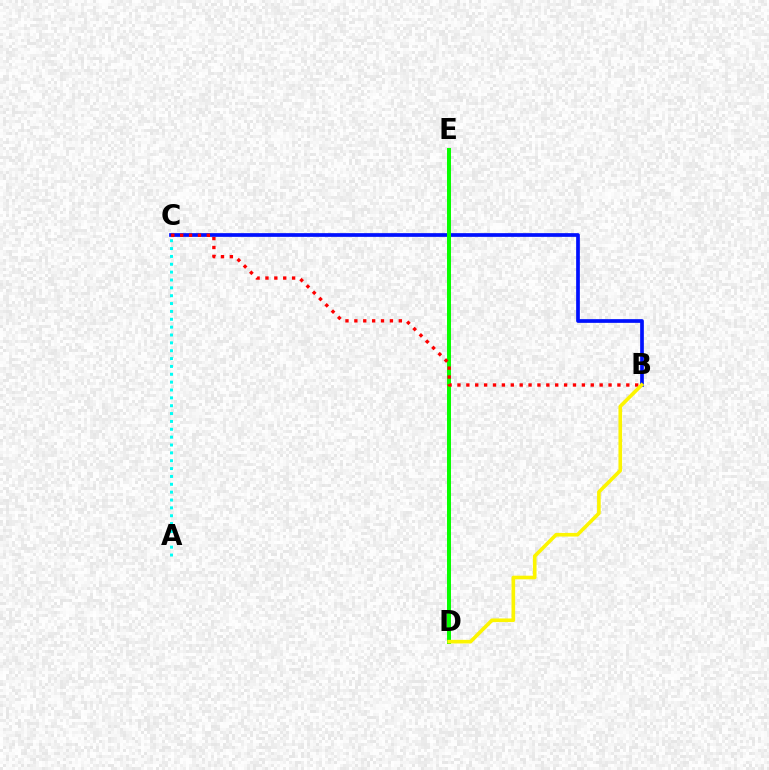{('B', 'C'): [{'color': '#0010ff', 'line_style': 'solid', 'thickness': 2.67}, {'color': '#ff0000', 'line_style': 'dotted', 'thickness': 2.41}], ('D', 'E'): [{'color': '#ee00ff', 'line_style': 'dotted', 'thickness': 1.53}, {'color': '#08ff00', 'line_style': 'solid', 'thickness': 2.86}], ('B', 'D'): [{'color': '#fcf500', 'line_style': 'solid', 'thickness': 2.61}], ('A', 'C'): [{'color': '#00fff6', 'line_style': 'dotted', 'thickness': 2.13}]}